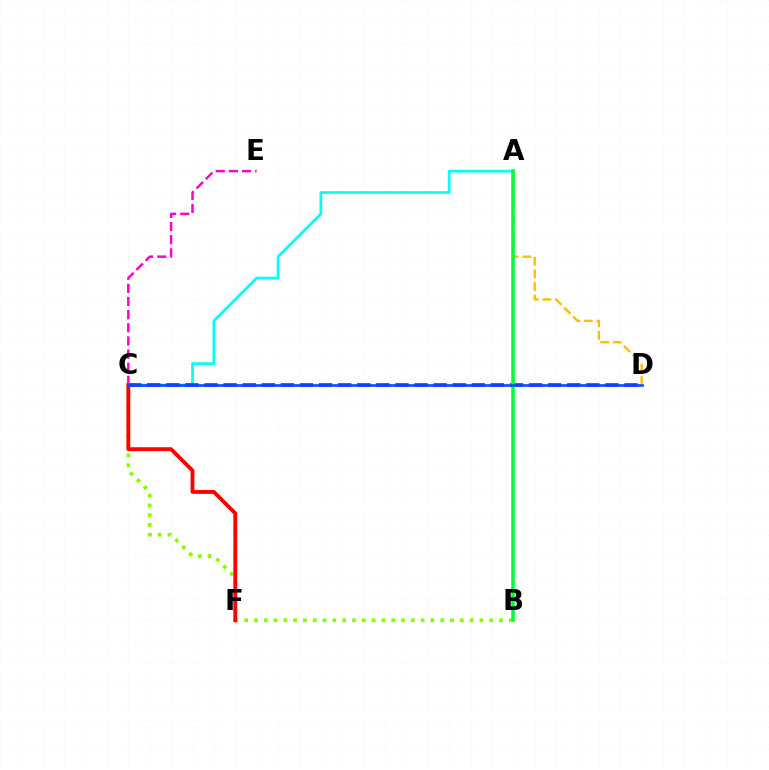{('A', 'D'): [{'color': '#ffbd00', 'line_style': 'dashed', 'thickness': 1.71}], ('A', 'C'): [{'color': '#00fff6', 'line_style': 'solid', 'thickness': 1.95}], ('B', 'C'): [{'color': '#84ff00', 'line_style': 'dotted', 'thickness': 2.66}], ('C', 'F'): [{'color': '#ff0000', 'line_style': 'solid', 'thickness': 2.78}], ('C', 'D'): [{'color': '#7200ff', 'line_style': 'dashed', 'thickness': 2.59}, {'color': '#004bff', 'line_style': 'solid', 'thickness': 1.88}], ('A', 'B'): [{'color': '#00ff39', 'line_style': 'solid', 'thickness': 2.55}], ('C', 'E'): [{'color': '#ff00cf', 'line_style': 'dashed', 'thickness': 1.79}]}